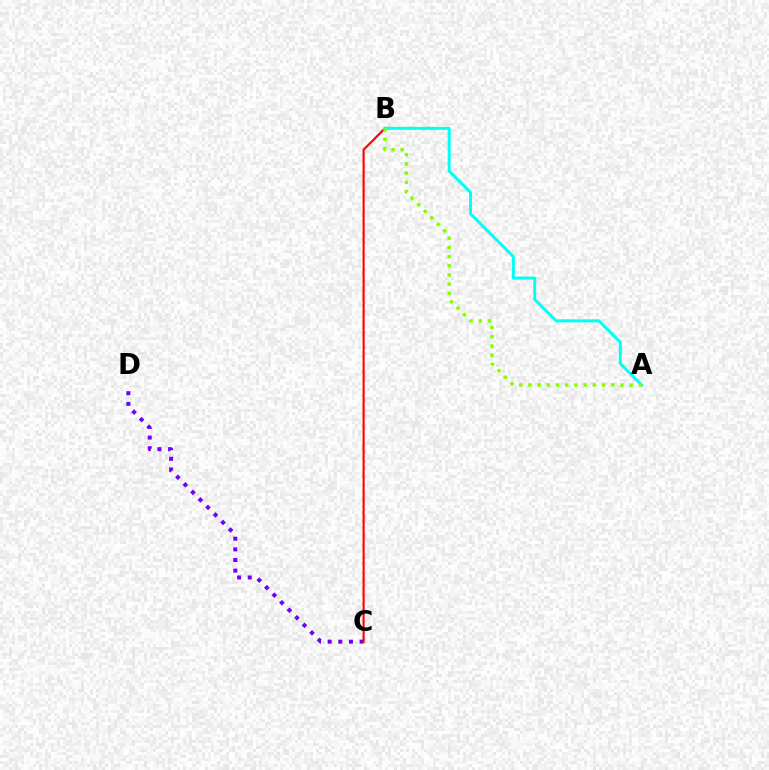{('C', 'D'): [{'color': '#7200ff', 'line_style': 'dotted', 'thickness': 2.89}], ('B', 'C'): [{'color': '#ff0000', 'line_style': 'solid', 'thickness': 1.53}], ('A', 'B'): [{'color': '#00fff6', 'line_style': 'solid', 'thickness': 2.14}, {'color': '#84ff00', 'line_style': 'dotted', 'thickness': 2.5}]}